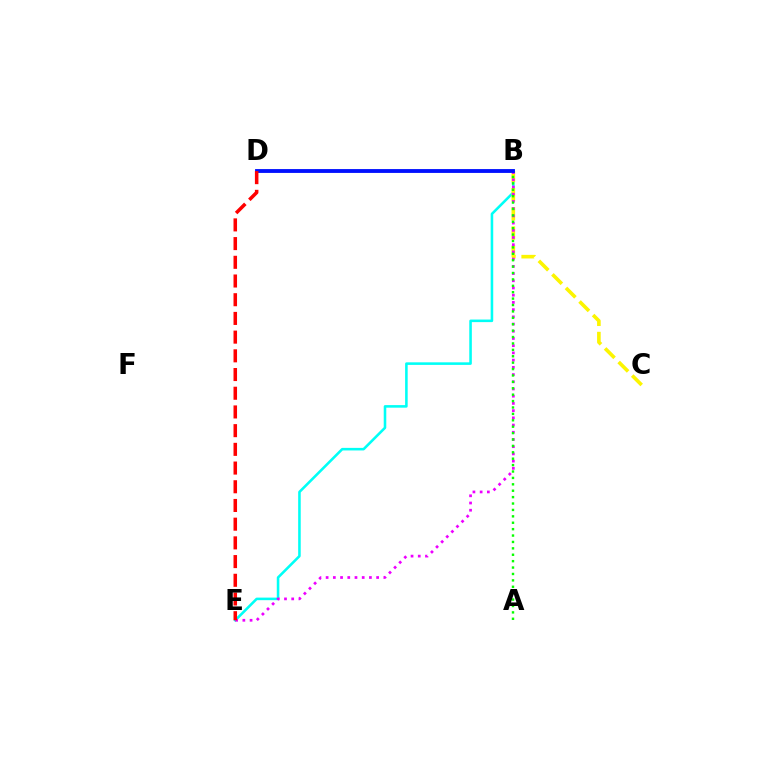{('B', 'E'): [{'color': '#00fff6', 'line_style': 'solid', 'thickness': 1.85}, {'color': '#ee00ff', 'line_style': 'dotted', 'thickness': 1.96}], ('B', 'C'): [{'color': '#fcf500', 'line_style': 'dashed', 'thickness': 2.61}], ('A', 'B'): [{'color': '#08ff00', 'line_style': 'dotted', 'thickness': 1.74}], ('B', 'D'): [{'color': '#0010ff', 'line_style': 'solid', 'thickness': 2.77}], ('D', 'E'): [{'color': '#ff0000', 'line_style': 'dashed', 'thickness': 2.54}]}